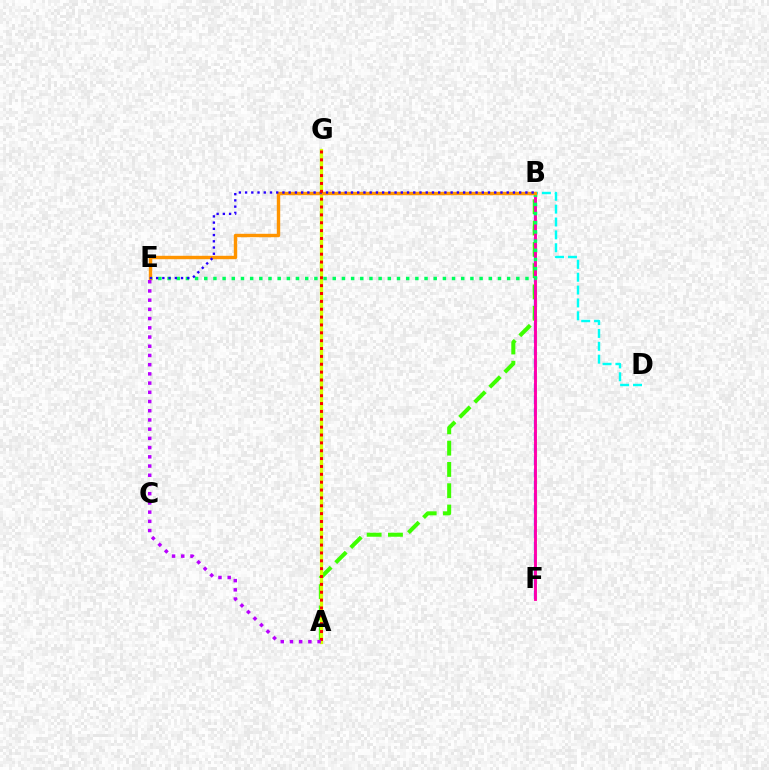{('A', 'B'): [{'color': '#3dff00', 'line_style': 'dashed', 'thickness': 2.89}], ('B', 'F'): [{'color': '#0074ff', 'line_style': 'dashed', 'thickness': 1.65}, {'color': '#ff00ac', 'line_style': 'solid', 'thickness': 2.08}], ('A', 'G'): [{'color': '#d1ff00', 'line_style': 'solid', 'thickness': 2.36}, {'color': '#ff0000', 'line_style': 'dotted', 'thickness': 2.14}], ('B', 'E'): [{'color': '#00ff5c', 'line_style': 'dotted', 'thickness': 2.49}, {'color': '#ff9400', 'line_style': 'solid', 'thickness': 2.45}, {'color': '#2500ff', 'line_style': 'dotted', 'thickness': 1.69}], ('B', 'D'): [{'color': '#00fff6', 'line_style': 'dashed', 'thickness': 1.75}], ('A', 'E'): [{'color': '#b900ff', 'line_style': 'dotted', 'thickness': 2.5}]}